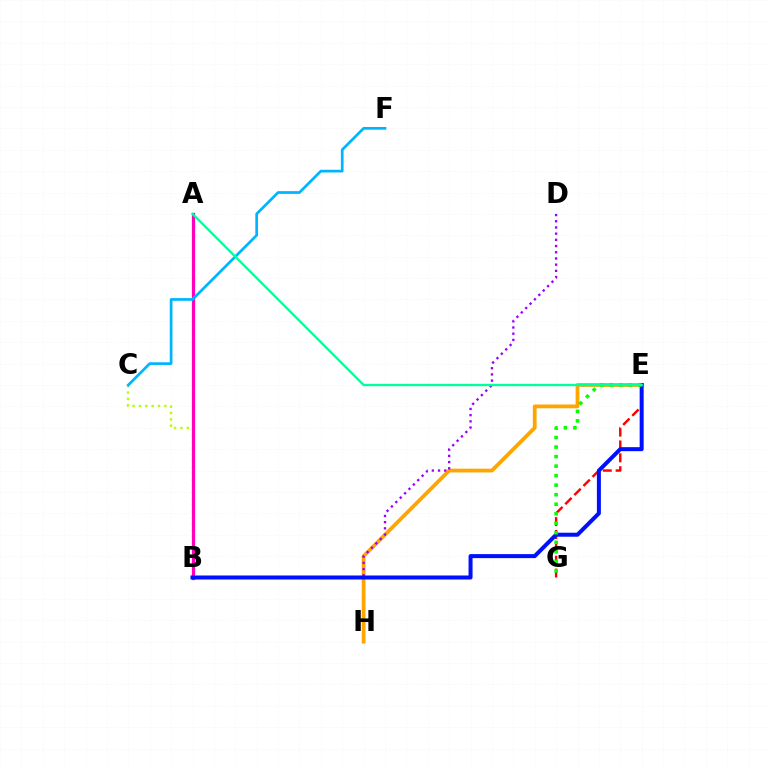{('B', 'C'): [{'color': '#b3ff00', 'line_style': 'dotted', 'thickness': 1.73}], ('E', 'H'): [{'color': '#ffa500', 'line_style': 'solid', 'thickness': 2.72}], ('A', 'B'): [{'color': '#ff00bd', 'line_style': 'solid', 'thickness': 2.32}], ('B', 'D'): [{'color': '#9b00ff', 'line_style': 'dotted', 'thickness': 1.68}], ('E', 'G'): [{'color': '#ff0000', 'line_style': 'dashed', 'thickness': 1.75}, {'color': '#08ff00', 'line_style': 'dotted', 'thickness': 2.59}], ('C', 'F'): [{'color': '#00b5ff', 'line_style': 'solid', 'thickness': 1.96}], ('B', 'E'): [{'color': '#0010ff', 'line_style': 'solid', 'thickness': 2.89}], ('A', 'E'): [{'color': '#00ff9d', 'line_style': 'solid', 'thickness': 1.68}]}